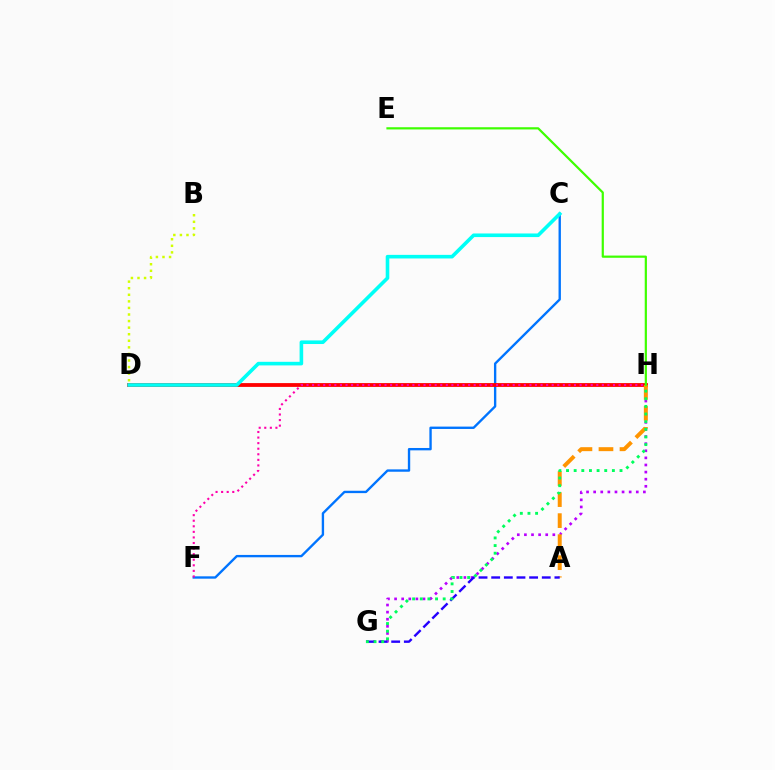{('G', 'H'): [{'color': '#b900ff', 'line_style': 'dotted', 'thickness': 1.93}, {'color': '#00ff5c', 'line_style': 'dotted', 'thickness': 2.08}], ('C', 'F'): [{'color': '#0074ff', 'line_style': 'solid', 'thickness': 1.7}], ('B', 'D'): [{'color': '#d1ff00', 'line_style': 'dotted', 'thickness': 1.79}], ('D', 'H'): [{'color': '#ff0000', 'line_style': 'solid', 'thickness': 2.74}], ('C', 'D'): [{'color': '#00fff6', 'line_style': 'solid', 'thickness': 2.59}], ('A', 'H'): [{'color': '#ff9400', 'line_style': 'dashed', 'thickness': 2.86}], ('E', 'H'): [{'color': '#3dff00', 'line_style': 'solid', 'thickness': 1.59}], ('A', 'G'): [{'color': '#2500ff', 'line_style': 'dashed', 'thickness': 1.72}], ('F', 'H'): [{'color': '#ff00ac', 'line_style': 'dotted', 'thickness': 1.51}]}